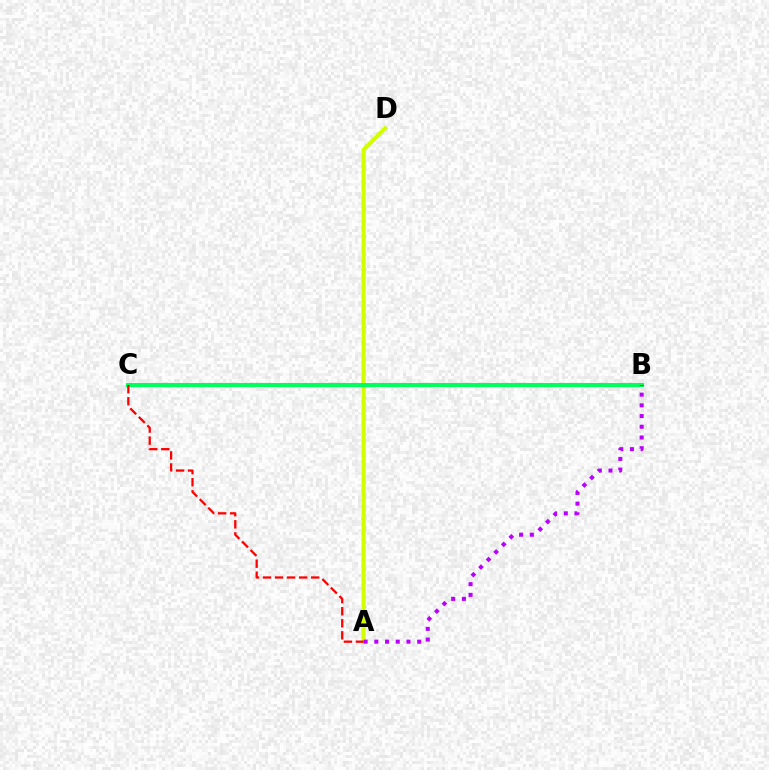{('A', 'D'): [{'color': '#d1ff00', 'line_style': 'solid', 'thickness': 2.94}], ('B', 'C'): [{'color': '#0074ff', 'line_style': 'solid', 'thickness': 2.79}, {'color': '#00ff5c', 'line_style': 'solid', 'thickness': 2.96}], ('A', 'C'): [{'color': '#ff0000', 'line_style': 'dashed', 'thickness': 1.64}], ('A', 'B'): [{'color': '#b900ff', 'line_style': 'dotted', 'thickness': 2.91}]}